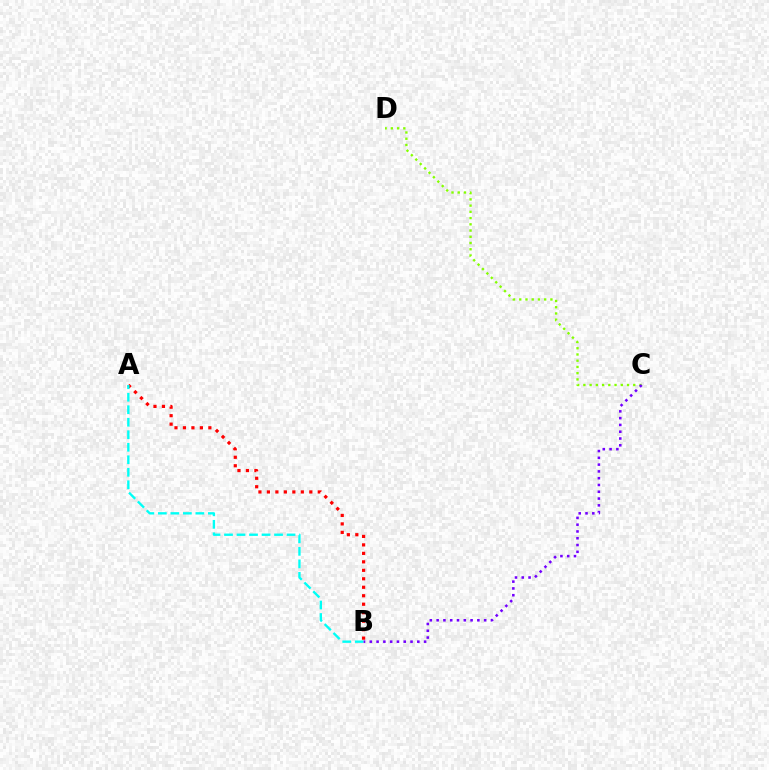{('C', 'D'): [{'color': '#84ff00', 'line_style': 'dotted', 'thickness': 1.69}], ('A', 'B'): [{'color': '#ff0000', 'line_style': 'dotted', 'thickness': 2.3}, {'color': '#00fff6', 'line_style': 'dashed', 'thickness': 1.7}], ('B', 'C'): [{'color': '#7200ff', 'line_style': 'dotted', 'thickness': 1.84}]}